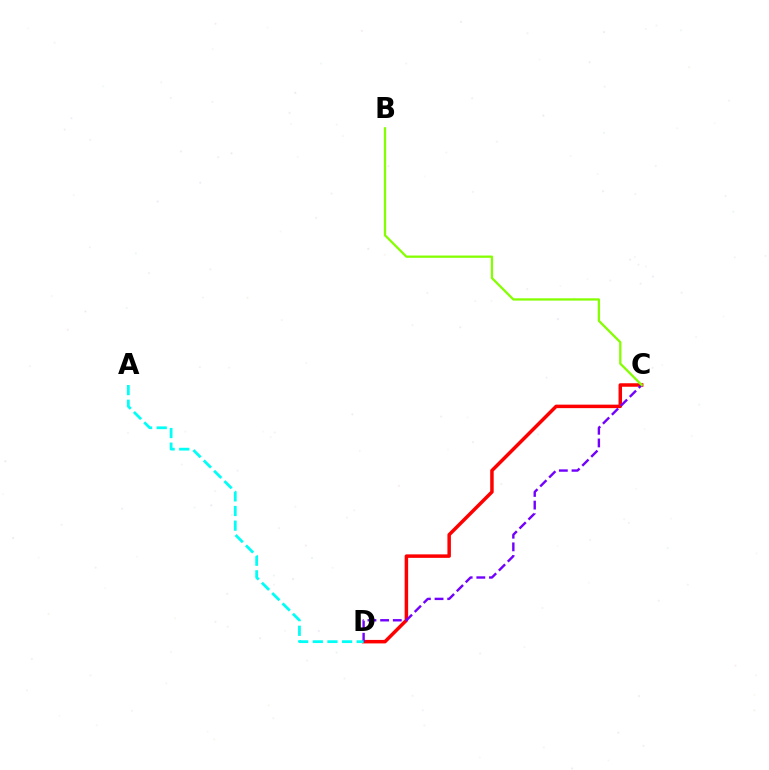{('C', 'D'): [{'color': '#ff0000', 'line_style': 'solid', 'thickness': 2.51}, {'color': '#7200ff', 'line_style': 'dashed', 'thickness': 1.72}], ('B', 'C'): [{'color': '#84ff00', 'line_style': 'solid', 'thickness': 1.64}], ('A', 'D'): [{'color': '#00fff6', 'line_style': 'dashed', 'thickness': 1.99}]}